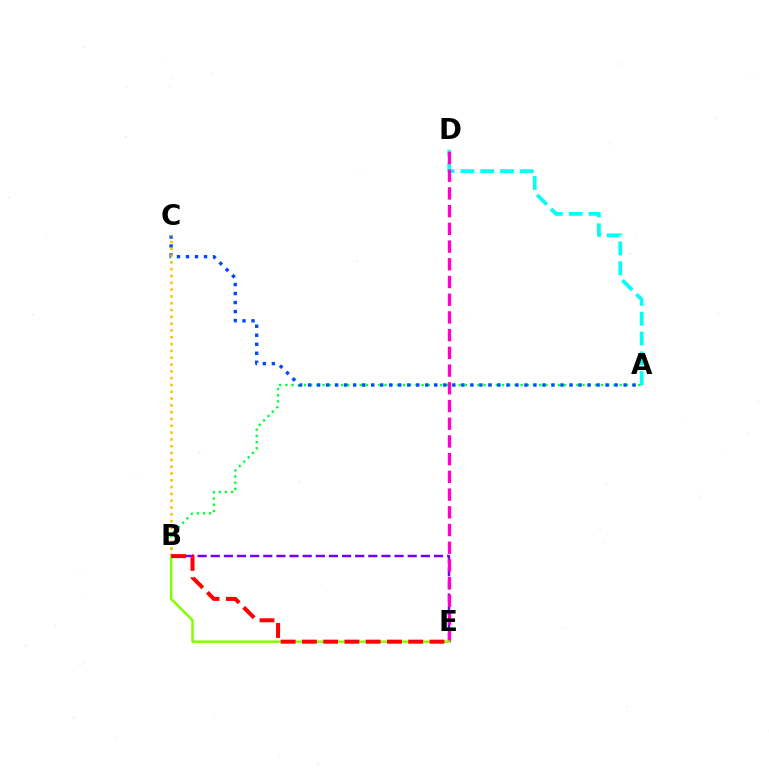{('A', 'B'): [{'color': '#00ff39', 'line_style': 'dotted', 'thickness': 1.68}], ('B', 'E'): [{'color': '#7200ff', 'line_style': 'dashed', 'thickness': 1.78}, {'color': '#84ff00', 'line_style': 'solid', 'thickness': 1.78}, {'color': '#ff0000', 'line_style': 'dashed', 'thickness': 2.89}], ('A', 'D'): [{'color': '#00fff6', 'line_style': 'dashed', 'thickness': 2.69}], ('D', 'E'): [{'color': '#ff00cf', 'line_style': 'dashed', 'thickness': 2.41}], ('A', 'C'): [{'color': '#004bff', 'line_style': 'dotted', 'thickness': 2.45}], ('B', 'C'): [{'color': '#ffbd00', 'line_style': 'dotted', 'thickness': 1.85}]}